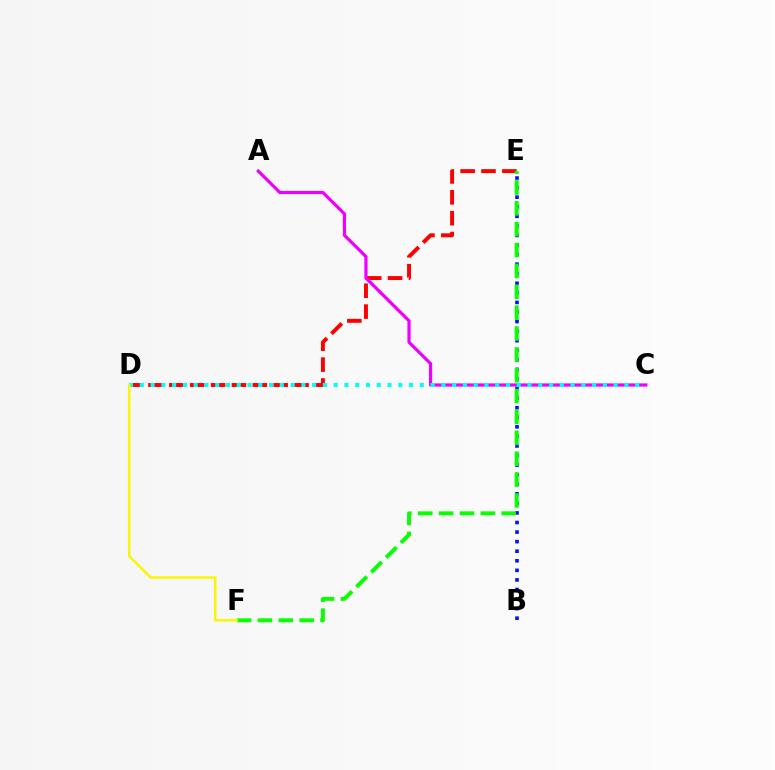{('D', 'E'): [{'color': '#ff0000', 'line_style': 'dashed', 'thickness': 2.84}], ('B', 'E'): [{'color': '#0010ff', 'line_style': 'dotted', 'thickness': 2.6}], ('A', 'C'): [{'color': '#ee00ff', 'line_style': 'solid', 'thickness': 2.31}], ('C', 'D'): [{'color': '#00fff6', 'line_style': 'dotted', 'thickness': 2.93}], ('E', 'F'): [{'color': '#08ff00', 'line_style': 'dashed', 'thickness': 2.83}], ('D', 'F'): [{'color': '#fcf500', 'line_style': 'solid', 'thickness': 1.79}]}